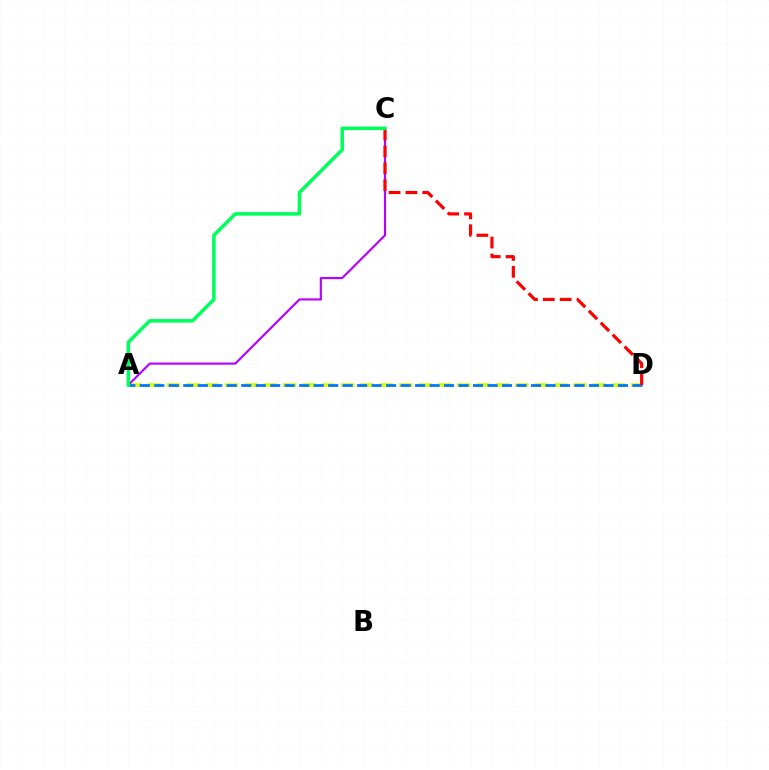{('A', 'D'): [{'color': '#d1ff00', 'line_style': 'dashed', 'thickness': 2.63}, {'color': '#0074ff', 'line_style': 'dashed', 'thickness': 1.97}], ('A', 'C'): [{'color': '#b900ff', 'line_style': 'solid', 'thickness': 1.54}, {'color': '#00ff5c', 'line_style': 'solid', 'thickness': 2.54}], ('C', 'D'): [{'color': '#ff0000', 'line_style': 'dashed', 'thickness': 2.29}]}